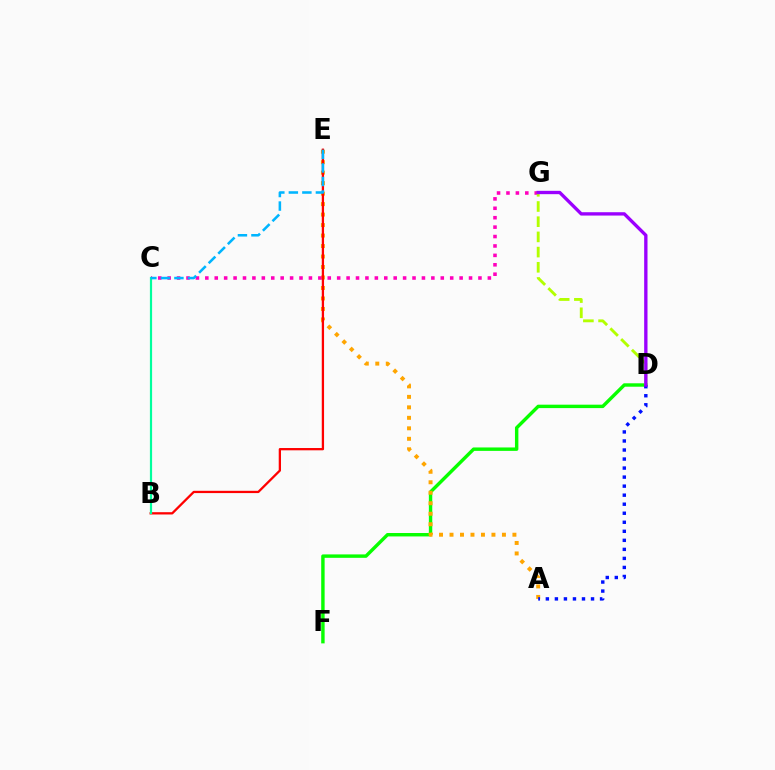{('D', 'F'): [{'color': '#08ff00', 'line_style': 'solid', 'thickness': 2.46}], ('A', 'E'): [{'color': '#ffa500', 'line_style': 'dotted', 'thickness': 2.85}], ('A', 'D'): [{'color': '#0010ff', 'line_style': 'dotted', 'thickness': 2.45}], ('C', 'G'): [{'color': '#ff00bd', 'line_style': 'dotted', 'thickness': 2.56}], ('D', 'G'): [{'color': '#b3ff00', 'line_style': 'dashed', 'thickness': 2.06}, {'color': '#9b00ff', 'line_style': 'solid', 'thickness': 2.4}], ('B', 'E'): [{'color': '#ff0000', 'line_style': 'solid', 'thickness': 1.64}], ('B', 'C'): [{'color': '#00ff9d', 'line_style': 'solid', 'thickness': 1.58}], ('C', 'E'): [{'color': '#00b5ff', 'line_style': 'dashed', 'thickness': 1.84}]}